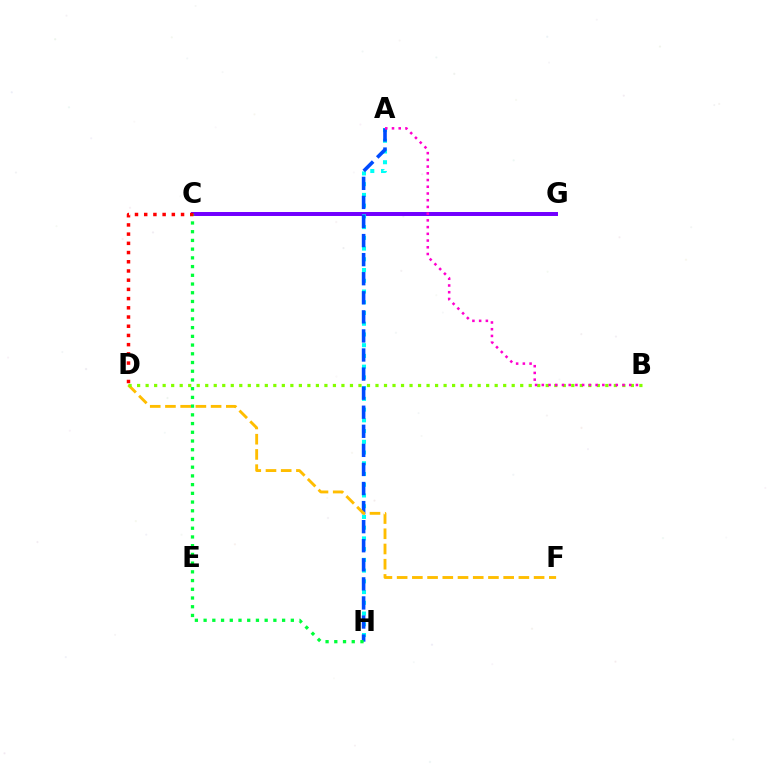{('C', 'G'): [{'color': '#7200ff', 'line_style': 'solid', 'thickness': 2.86}], ('A', 'H'): [{'color': '#00fff6', 'line_style': 'dotted', 'thickness': 2.92}, {'color': '#004bff', 'line_style': 'dashed', 'thickness': 2.59}], ('C', 'H'): [{'color': '#00ff39', 'line_style': 'dotted', 'thickness': 2.37}], ('D', 'F'): [{'color': '#ffbd00', 'line_style': 'dashed', 'thickness': 2.07}], ('C', 'D'): [{'color': '#ff0000', 'line_style': 'dotted', 'thickness': 2.5}], ('B', 'D'): [{'color': '#84ff00', 'line_style': 'dotted', 'thickness': 2.31}], ('A', 'B'): [{'color': '#ff00cf', 'line_style': 'dotted', 'thickness': 1.83}]}